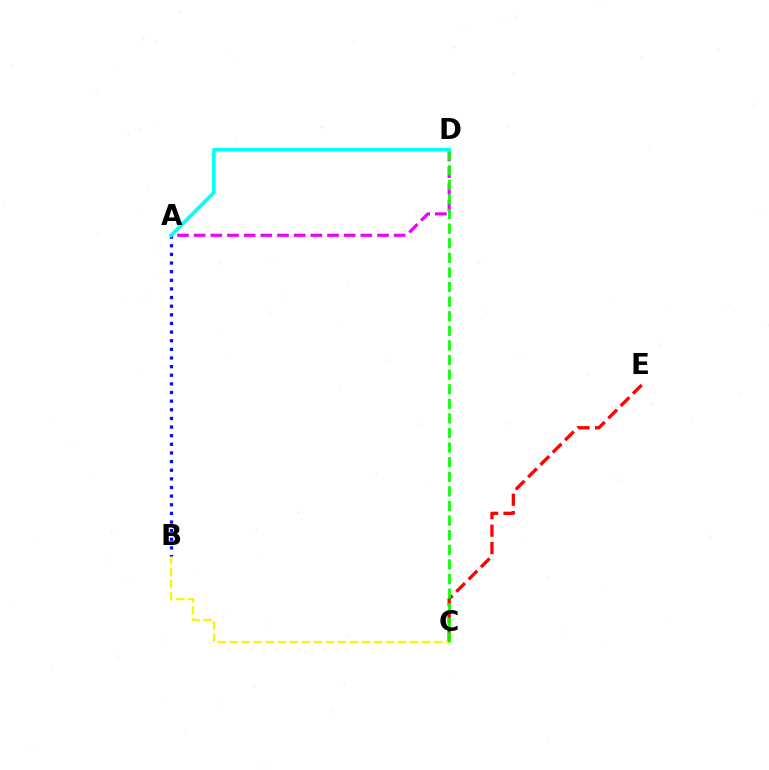{('B', 'C'): [{'color': '#fcf500', 'line_style': 'dashed', 'thickness': 1.63}], ('A', 'B'): [{'color': '#0010ff', 'line_style': 'dotted', 'thickness': 2.35}], ('A', 'D'): [{'color': '#ee00ff', 'line_style': 'dashed', 'thickness': 2.26}, {'color': '#00fff6', 'line_style': 'solid', 'thickness': 2.56}], ('C', 'E'): [{'color': '#ff0000', 'line_style': 'dashed', 'thickness': 2.37}], ('C', 'D'): [{'color': '#08ff00', 'line_style': 'dashed', 'thickness': 1.98}]}